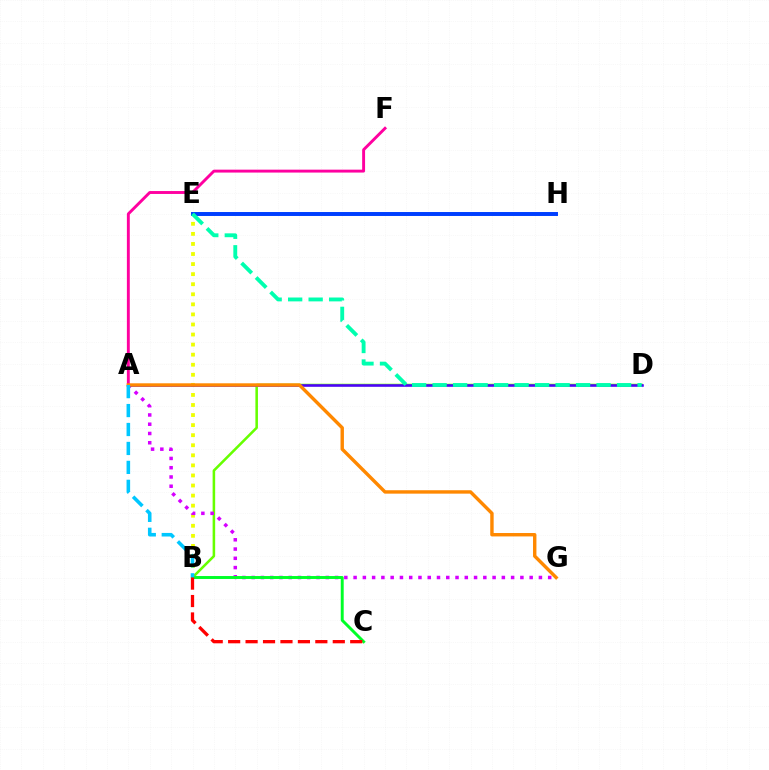{('B', 'E'): [{'color': '#eeff00', 'line_style': 'dotted', 'thickness': 2.73}], ('B', 'D'): [{'color': '#66ff00', 'line_style': 'solid', 'thickness': 1.84}], ('E', 'H'): [{'color': '#003fff', 'line_style': 'solid', 'thickness': 2.85}], ('A', 'G'): [{'color': '#d600ff', 'line_style': 'dotted', 'thickness': 2.52}, {'color': '#ff8800', 'line_style': 'solid', 'thickness': 2.45}], ('A', 'D'): [{'color': '#4f00ff', 'line_style': 'solid', 'thickness': 1.85}], ('B', 'C'): [{'color': '#00ff27', 'line_style': 'solid', 'thickness': 2.11}, {'color': '#ff0000', 'line_style': 'dashed', 'thickness': 2.37}], ('A', 'F'): [{'color': '#ff00a0', 'line_style': 'solid', 'thickness': 2.09}], ('D', 'E'): [{'color': '#00ffaf', 'line_style': 'dashed', 'thickness': 2.78}], ('A', 'B'): [{'color': '#00c7ff', 'line_style': 'dashed', 'thickness': 2.57}]}